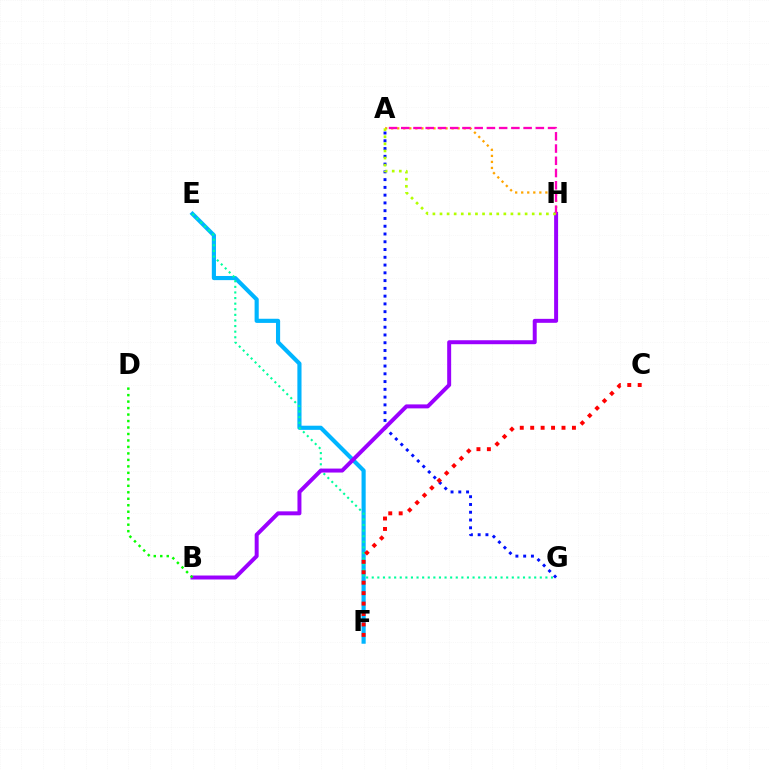{('A', 'H'): [{'color': '#ffa500', 'line_style': 'dotted', 'thickness': 1.64}, {'color': '#ff00bd', 'line_style': 'dashed', 'thickness': 1.66}, {'color': '#b3ff00', 'line_style': 'dotted', 'thickness': 1.93}], ('E', 'F'): [{'color': '#00b5ff', 'line_style': 'solid', 'thickness': 2.98}], ('E', 'G'): [{'color': '#00ff9d', 'line_style': 'dotted', 'thickness': 1.52}], ('A', 'G'): [{'color': '#0010ff', 'line_style': 'dotted', 'thickness': 2.11}], ('C', 'F'): [{'color': '#ff0000', 'line_style': 'dotted', 'thickness': 2.84}], ('B', 'H'): [{'color': '#9b00ff', 'line_style': 'solid', 'thickness': 2.86}], ('B', 'D'): [{'color': '#08ff00', 'line_style': 'dotted', 'thickness': 1.76}]}